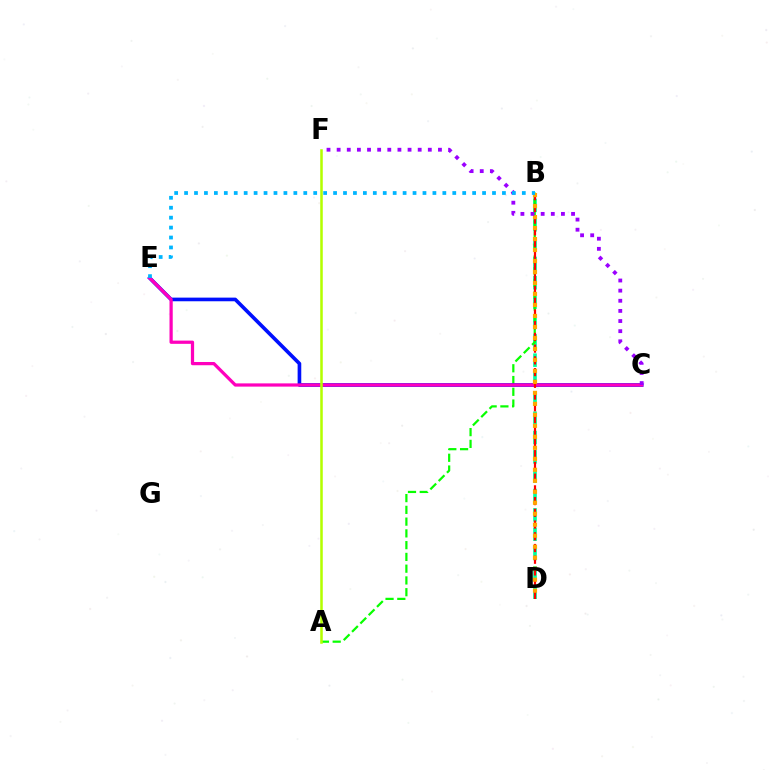{('B', 'D'): [{'color': '#00ff9d', 'line_style': 'dashed', 'thickness': 2.63}, {'color': '#ff0000', 'line_style': 'dashed', 'thickness': 1.59}, {'color': '#ffa500', 'line_style': 'dotted', 'thickness': 2.99}], ('A', 'B'): [{'color': '#08ff00', 'line_style': 'dashed', 'thickness': 1.6}], ('C', 'E'): [{'color': '#0010ff', 'line_style': 'solid', 'thickness': 2.62}, {'color': '#ff00bd', 'line_style': 'solid', 'thickness': 2.33}], ('A', 'F'): [{'color': '#b3ff00', 'line_style': 'solid', 'thickness': 1.83}], ('C', 'F'): [{'color': '#9b00ff', 'line_style': 'dotted', 'thickness': 2.75}], ('B', 'E'): [{'color': '#00b5ff', 'line_style': 'dotted', 'thickness': 2.7}]}